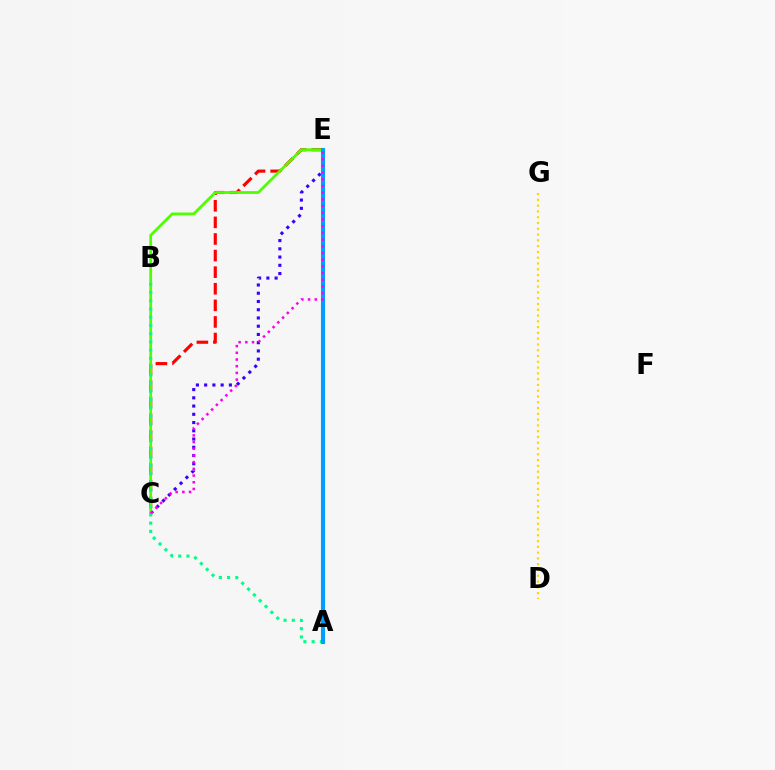{('C', 'E'): [{'color': '#ff0000', 'line_style': 'dashed', 'thickness': 2.25}, {'color': '#3700ff', 'line_style': 'dotted', 'thickness': 2.24}, {'color': '#4fff00', 'line_style': 'solid', 'thickness': 1.99}, {'color': '#ff00ed', 'line_style': 'dotted', 'thickness': 1.82}], ('D', 'G'): [{'color': '#ffd500', 'line_style': 'dotted', 'thickness': 1.57}], ('A', 'B'): [{'color': '#00ff86', 'line_style': 'dotted', 'thickness': 2.24}], ('A', 'E'): [{'color': '#009eff', 'line_style': 'solid', 'thickness': 2.96}]}